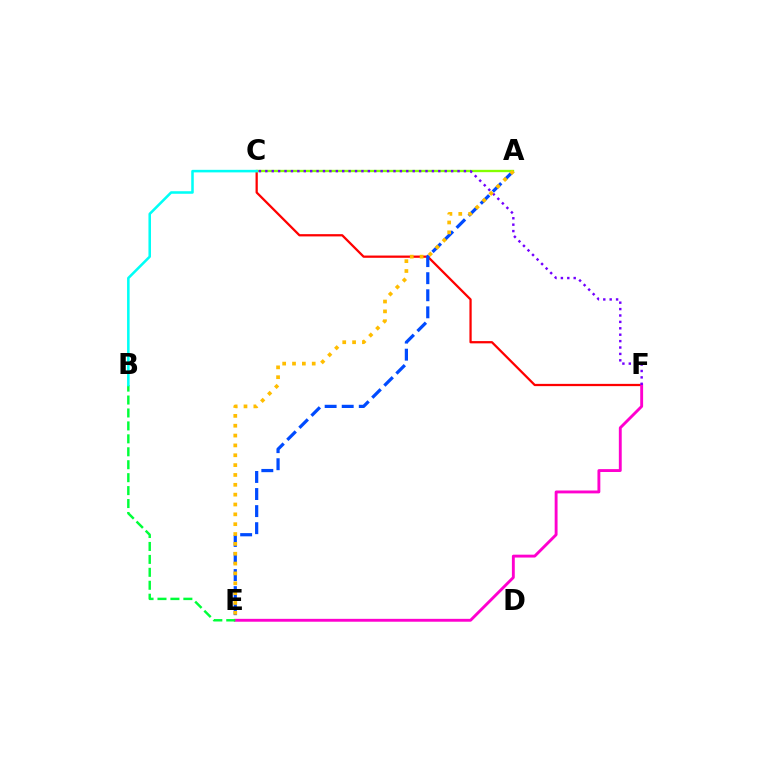{('C', 'F'): [{'color': '#ff0000', 'line_style': 'solid', 'thickness': 1.63}, {'color': '#7200ff', 'line_style': 'dotted', 'thickness': 1.74}], ('A', 'E'): [{'color': '#004bff', 'line_style': 'dashed', 'thickness': 2.32}, {'color': '#ffbd00', 'line_style': 'dotted', 'thickness': 2.68}], ('E', 'F'): [{'color': '#ff00cf', 'line_style': 'solid', 'thickness': 2.07}], ('A', 'C'): [{'color': '#84ff00', 'line_style': 'solid', 'thickness': 1.68}], ('B', 'E'): [{'color': '#00ff39', 'line_style': 'dashed', 'thickness': 1.76}], ('B', 'C'): [{'color': '#00fff6', 'line_style': 'solid', 'thickness': 1.83}]}